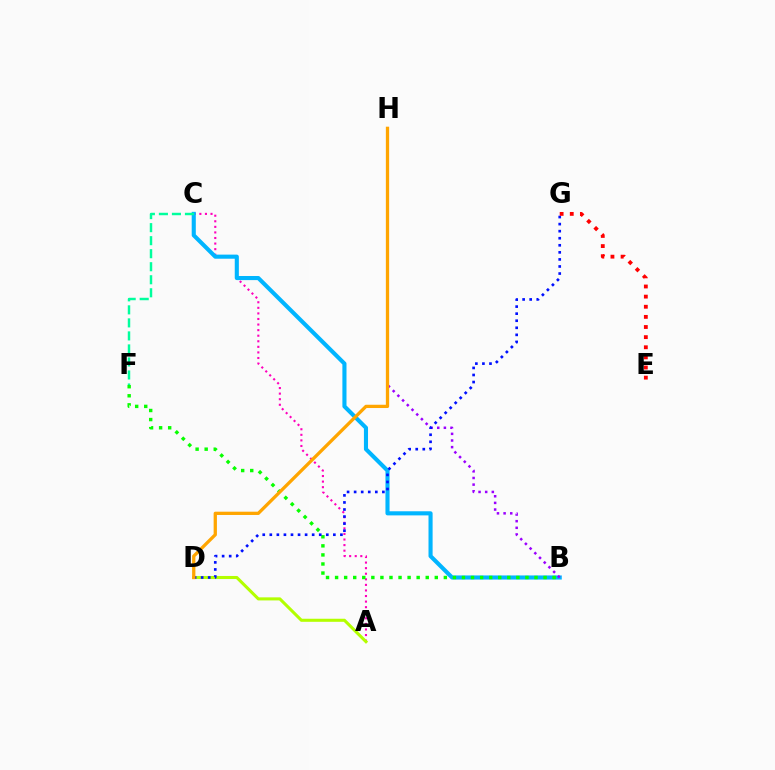{('A', 'C'): [{'color': '#ff00bd', 'line_style': 'dotted', 'thickness': 1.51}], ('B', 'C'): [{'color': '#00b5ff', 'line_style': 'solid', 'thickness': 2.95}], ('A', 'D'): [{'color': '#b3ff00', 'line_style': 'solid', 'thickness': 2.21}], ('B', 'H'): [{'color': '#9b00ff', 'line_style': 'dotted', 'thickness': 1.8}], ('B', 'F'): [{'color': '#08ff00', 'line_style': 'dotted', 'thickness': 2.46}], ('C', 'F'): [{'color': '#00ff9d', 'line_style': 'dashed', 'thickness': 1.77}], ('D', 'G'): [{'color': '#0010ff', 'line_style': 'dotted', 'thickness': 1.92}], ('D', 'H'): [{'color': '#ffa500', 'line_style': 'solid', 'thickness': 2.36}], ('E', 'G'): [{'color': '#ff0000', 'line_style': 'dotted', 'thickness': 2.75}]}